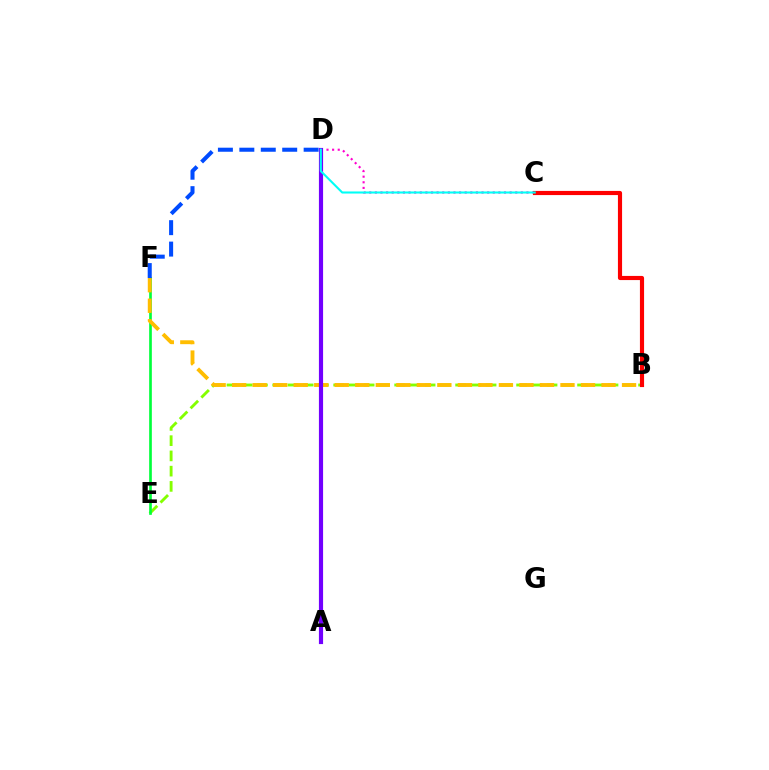{('B', 'E'): [{'color': '#84ff00', 'line_style': 'dashed', 'thickness': 2.07}], ('E', 'F'): [{'color': '#00ff39', 'line_style': 'solid', 'thickness': 1.92}], ('B', 'F'): [{'color': '#ffbd00', 'line_style': 'dashed', 'thickness': 2.79}], ('D', 'F'): [{'color': '#004bff', 'line_style': 'dashed', 'thickness': 2.91}], ('C', 'D'): [{'color': '#ff00cf', 'line_style': 'dotted', 'thickness': 1.53}, {'color': '#00fff6', 'line_style': 'solid', 'thickness': 1.5}], ('B', 'C'): [{'color': '#ff0000', 'line_style': 'solid', 'thickness': 2.99}], ('A', 'D'): [{'color': '#7200ff', 'line_style': 'solid', 'thickness': 3.0}]}